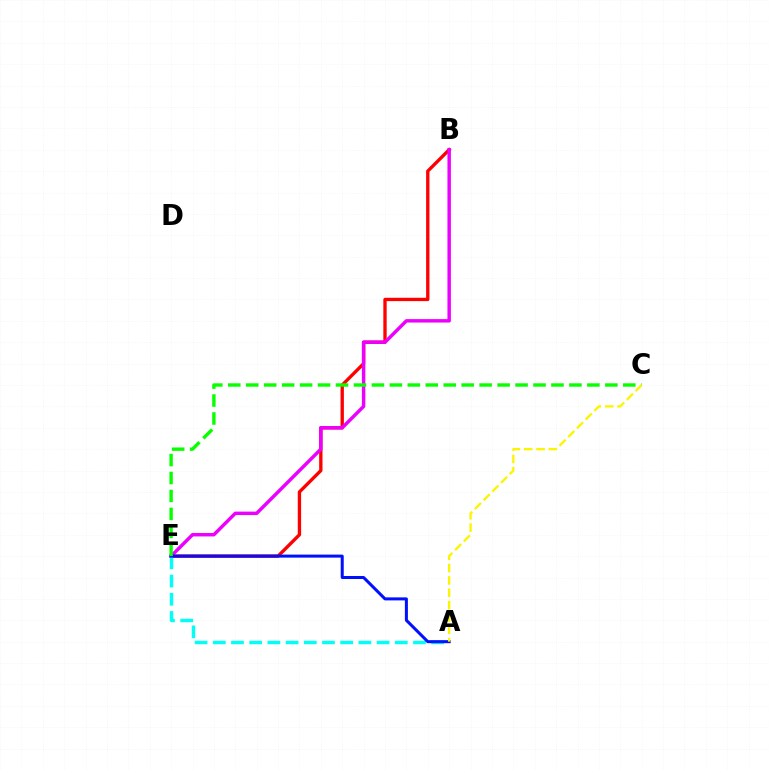{('B', 'E'): [{'color': '#ff0000', 'line_style': 'solid', 'thickness': 2.4}, {'color': '#ee00ff', 'line_style': 'solid', 'thickness': 2.48}], ('A', 'E'): [{'color': '#00fff6', 'line_style': 'dashed', 'thickness': 2.47}, {'color': '#0010ff', 'line_style': 'solid', 'thickness': 2.18}], ('C', 'E'): [{'color': '#08ff00', 'line_style': 'dashed', 'thickness': 2.44}], ('A', 'C'): [{'color': '#fcf500', 'line_style': 'dashed', 'thickness': 1.68}]}